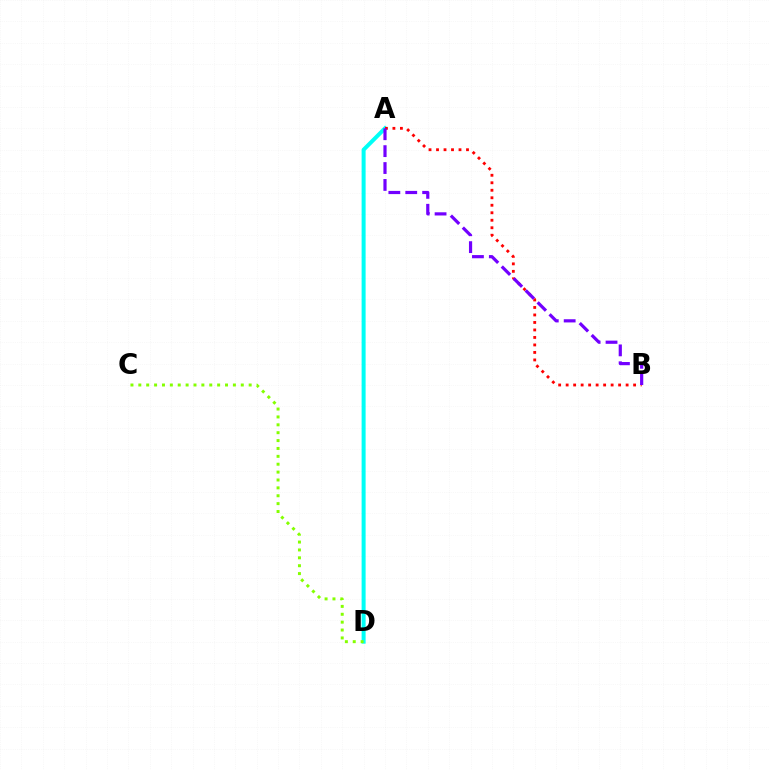{('A', 'D'): [{'color': '#00fff6', 'line_style': 'solid', 'thickness': 2.88}], ('C', 'D'): [{'color': '#84ff00', 'line_style': 'dotted', 'thickness': 2.14}], ('A', 'B'): [{'color': '#ff0000', 'line_style': 'dotted', 'thickness': 2.04}, {'color': '#7200ff', 'line_style': 'dashed', 'thickness': 2.3}]}